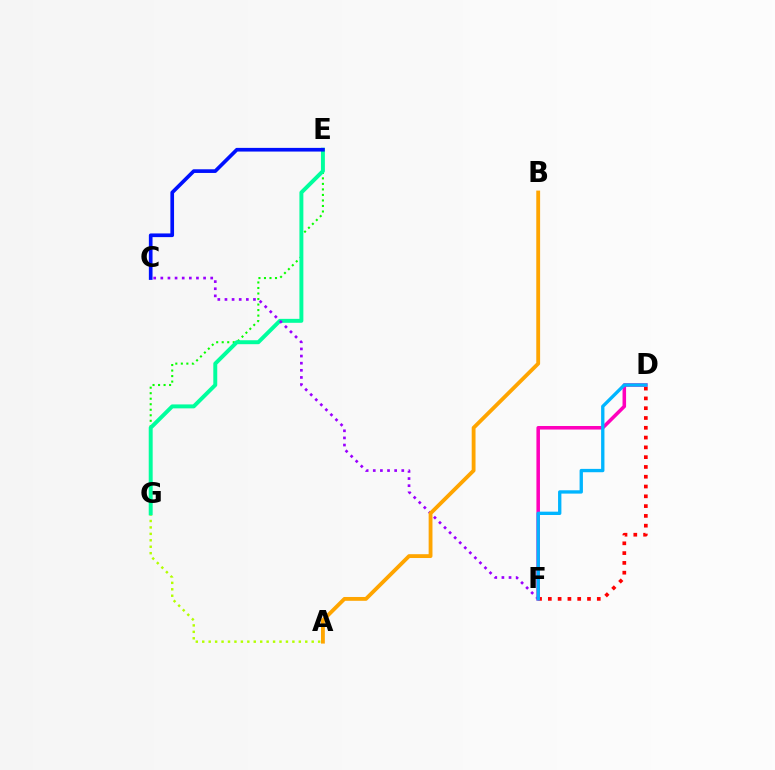{('A', 'G'): [{'color': '#b3ff00', 'line_style': 'dotted', 'thickness': 1.75}], ('E', 'G'): [{'color': '#08ff00', 'line_style': 'dotted', 'thickness': 1.5}, {'color': '#00ff9d', 'line_style': 'solid', 'thickness': 2.84}], ('C', 'F'): [{'color': '#9b00ff', 'line_style': 'dotted', 'thickness': 1.94}], ('C', 'E'): [{'color': '#0010ff', 'line_style': 'solid', 'thickness': 2.64}], ('D', 'F'): [{'color': '#ff0000', 'line_style': 'dotted', 'thickness': 2.66}, {'color': '#ff00bd', 'line_style': 'solid', 'thickness': 2.55}, {'color': '#00b5ff', 'line_style': 'solid', 'thickness': 2.4}], ('A', 'B'): [{'color': '#ffa500', 'line_style': 'solid', 'thickness': 2.76}]}